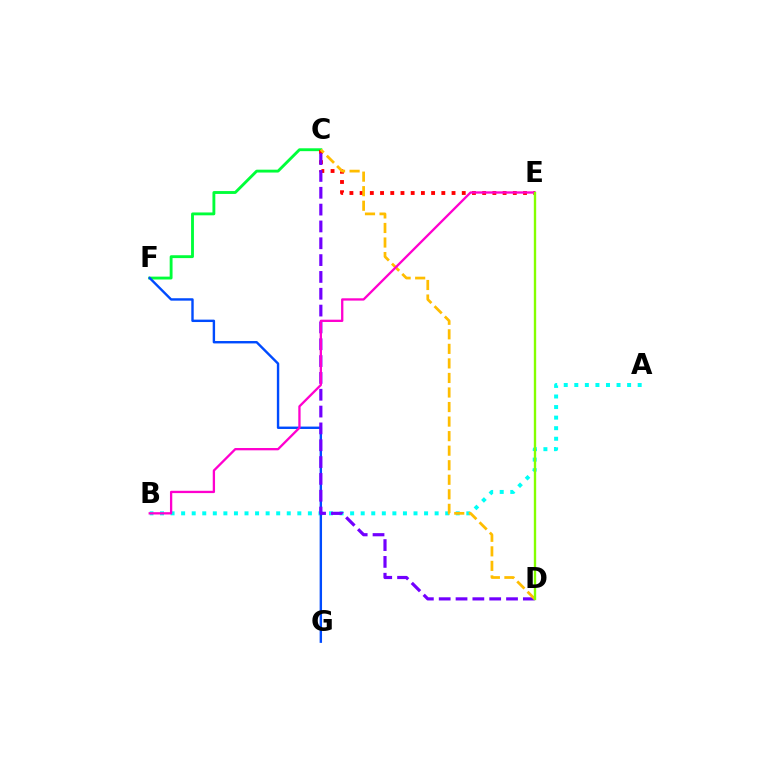{('C', 'F'): [{'color': '#00ff39', 'line_style': 'solid', 'thickness': 2.06}], ('A', 'B'): [{'color': '#00fff6', 'line_style': 'dotted', 'thickness': 2.87}], ('C', 'E'): [{'color': '#ff0000', 'line_style': 'dotted', 'thickness': 2.77}], ('F', 'G'): [{'color': '#004bff', 'line_style': 'solid', 'thickness': 1.73}], ('C', 'D'): [{'color': '#7200ff', 'line_style': 'dashed', 'thickness': 2.29}, {'color': '#ffbd00', 'line_style': 'dashed', 'thickness': 1.98}], ('B', 'E'): [{'color': '#ff00cf', 'line_style': 'solid', 'thickness': 1.66}], ('D', 'E'): [{'color': '#84ff00', 'line_style': 'solid', 'thickness': 1.7}]}